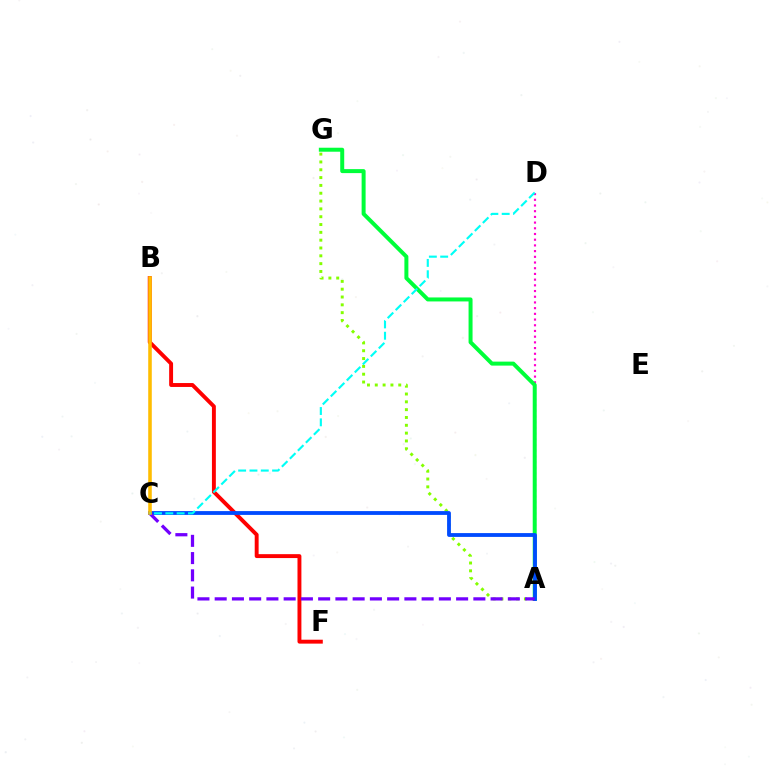{('A', 'D'): [{'color': '#ff00cf', 'line_style': 'dotted', 'thickness': 1.55}], ('A', 'G'): [{'color': '#00ff39', 'line_style': 'solid', 'thickness': 2.87}, {'color': '#84ff00', 'line_style': 'dotted', 'thickness': 2.13}], ('B', 'F'): [{'color': '#ff0000', 'line_style': 'solid', 'thickness': 2.81}], ('A', 'C'): [{'color': '#004bff', 'line_style': 'solid', 'thickness': 2.75}, {'color': '#7200ff', 'line_style': 'dashed', 'thickness': 2.34}], ('B', 'C'): [{'color': '#ffbd00', 'line_style': 'solid', 'thickness': 2.57}], ('C', 'D'): [{'color': '#00fff6', 'line_style': 'dashed', 'thickness': 1.54}]}